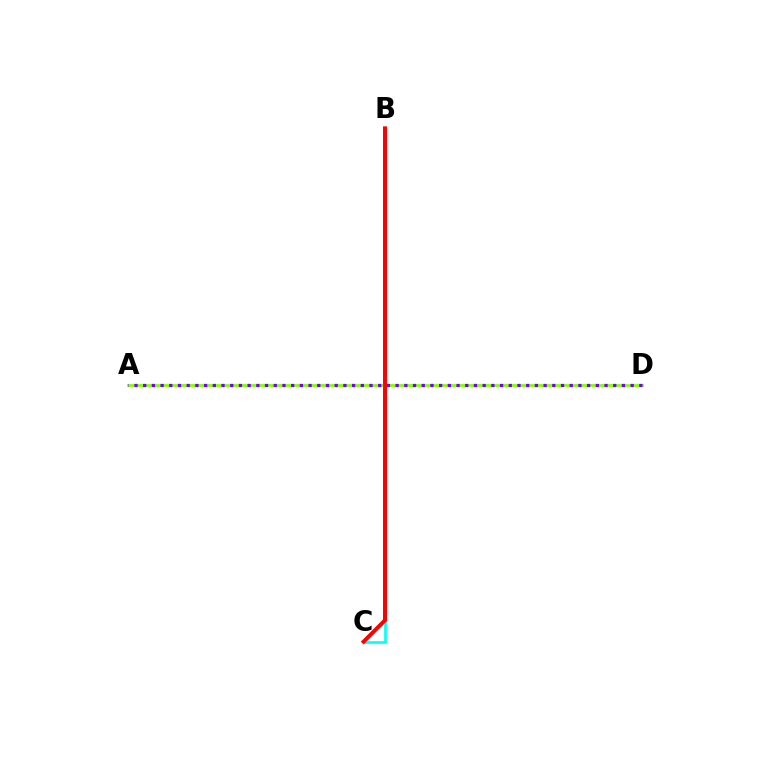{('B', 'C'): [{'color': '#00fff6', 'line_style': 'solid', 'thickness': 1.89}, {'color': '#ff0000', 'line_style': 'solid', 'thickness': 2.86}], ('A', 'D'): [{'color': '#84ff00', 'line_style': 'solid', 'thickness': 2.01}, {'color': '#7200ff', 'line_style': 'dotted', 'thickness': 2.37}]}